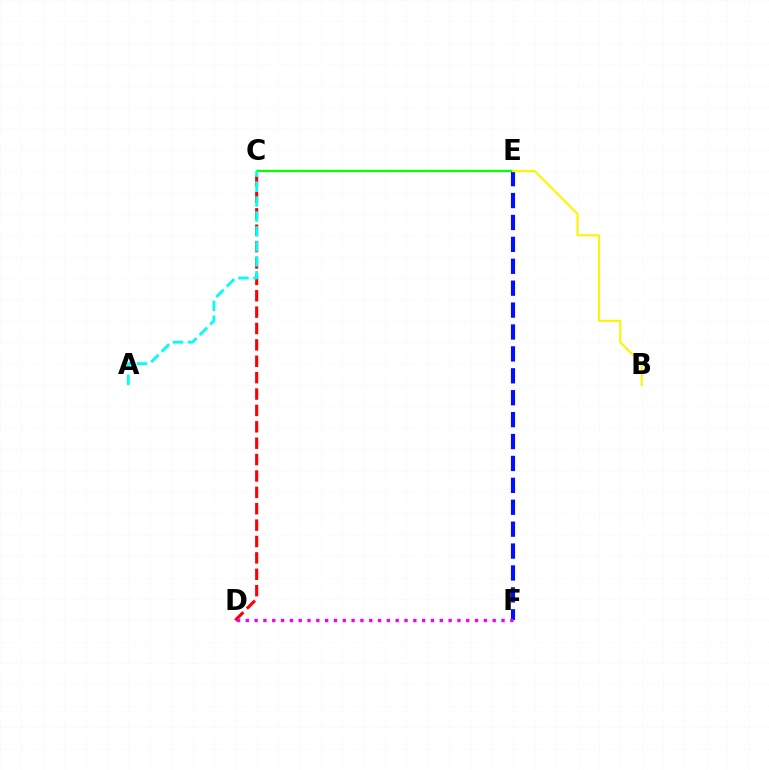{('E', 'F'): [{'color': '#0010ff', 'line_style': 'dashed', 'thickness': 2.98}], ('C', 'E'): [{'color': '#08ff00', 'line_style': 'solid', 'thickness': 1.62}], ('C', 'D'): [{'color': '#ff0000', 'line_style': 'dashed', 'thickness': 2.23}], ('D', 'F'): [{'color': '#ee00ff', 'line_style': 'dotted', 'thickness': 2.4}], ('B', 'E'): [{'color': '#fcf500', 'line_style': 'solid', 'thickness': 1.51}], ('A', 'C'): [{'color': '#00fff6', 'line_style': 'dashed', 'thickness': 2.03}]}